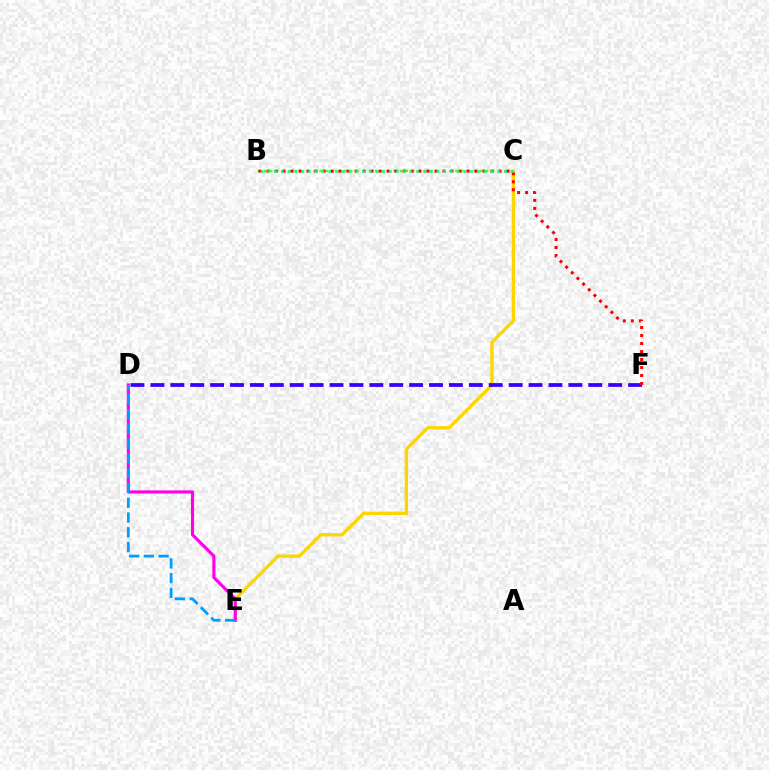{('B', 'C'): [{'color': '#4fff00', 'line_style': 'dotted', 'thickness': 1.68}, {'color': '#00ff86', 'line_style': 'dotted', 'thickness': 1.84}], ('C', 'E'): [{'color': '#ffd500', 'line_style': 'solid', 'thickness': 2.4}], ('D', 'F'): [{'color': '#3700ff', 'line_style': 'dashed', 'thickness': 2.7}], ('B', 'F'): [{'color': '#ff0000', 'line_style': 'dotted', 'thickness': 2.17}], ('D', 'E'): [{'color': '#ff00ed', 'line_style': 'solid', 'thickness': 2.25}, {'color': '#009eff', 'line_style': 'dashed', 'thickness': 2.01}]}